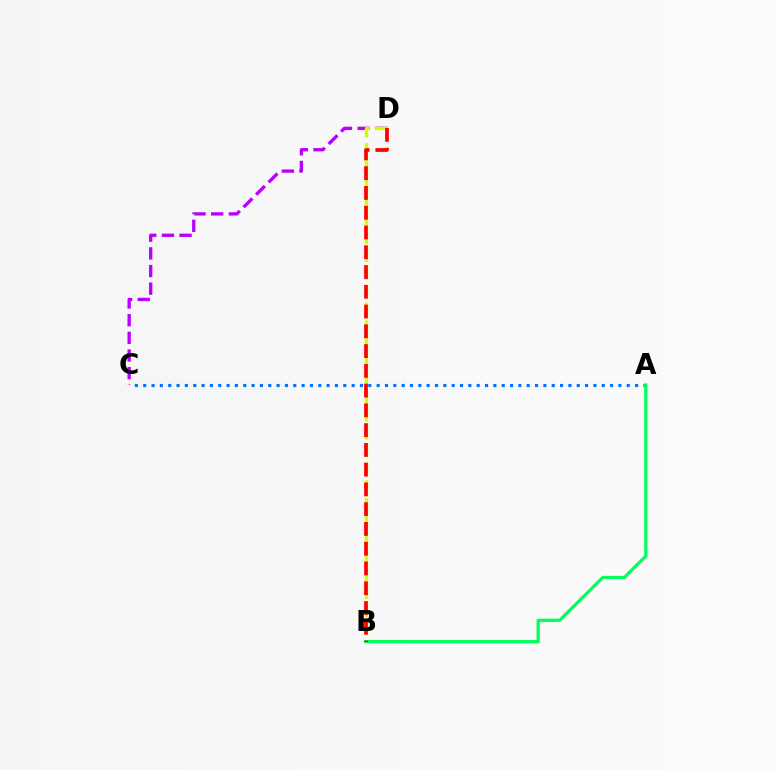{('C', 'D'): [{'color': '#b900ff', 'line_style': 'dashed', 'thickness': 2.4}], ('B', 'D'): [{'color': '#d1ff00', 'line_style': 'dashed', 'thickness': 2.41}, {'color': '#ff0000', 'line_style': 'dashed', 'thickness': 2.68}], ('A', 'C'): [{'color': '#0074ff', 'line_style': 'dotted', 'thickness': 2.27}], ('A', 'B'): [{'color': '#00ff5c', 'line_style': 'solid', 'thickness': 2.36}]}